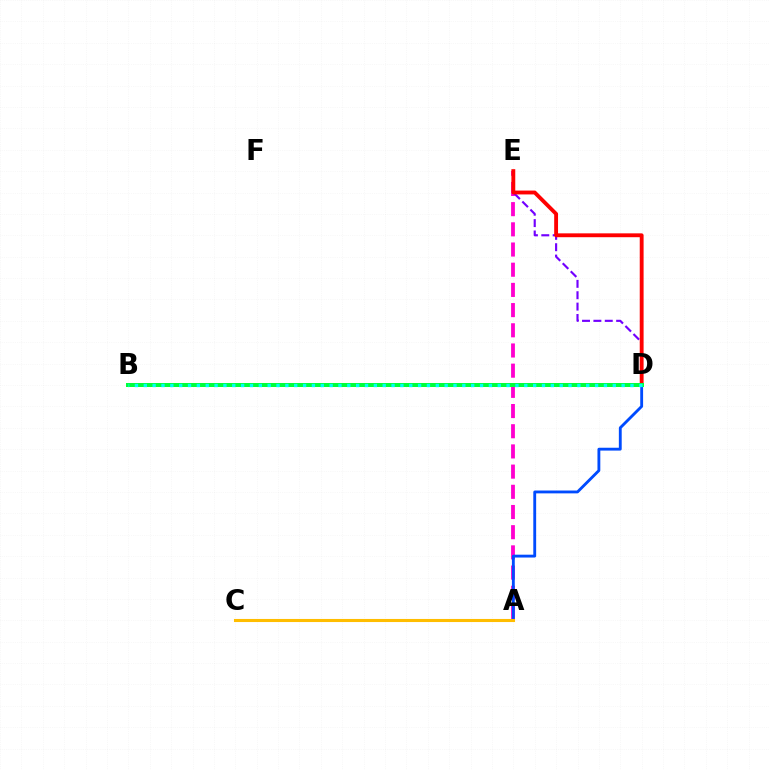{('A', 'E'): [{'color': '#ff00cf', 'line_style': 'dashed', 'thickness': 2.74}], ('A', 'D'): [{'color': '#004bff', 'line_style': 'solid', 'thickness': 2.05}], ('B', 'D'): [{'color': '#84ff00', 'line_style': 'dotted', 'thickness': 2.0}, {'color': '#00ff39', 'line_style': 'solid', 'thickness': 2.88}, {'color': '#00fff6', 'line_style': 'dotted', 'thickness': 2.4}], ('D', 'E'): [{'color': '#7200ff', 'line_style': 'dashed', 'thickness': 1.55}, {'color': '#ff0000', 'line_style': 'solid', 'thickness': 2.78}], ('A', 'C'): [{'color': '#ffbd00', 'line_style': 'solid', 'thickness': 2.22}]}